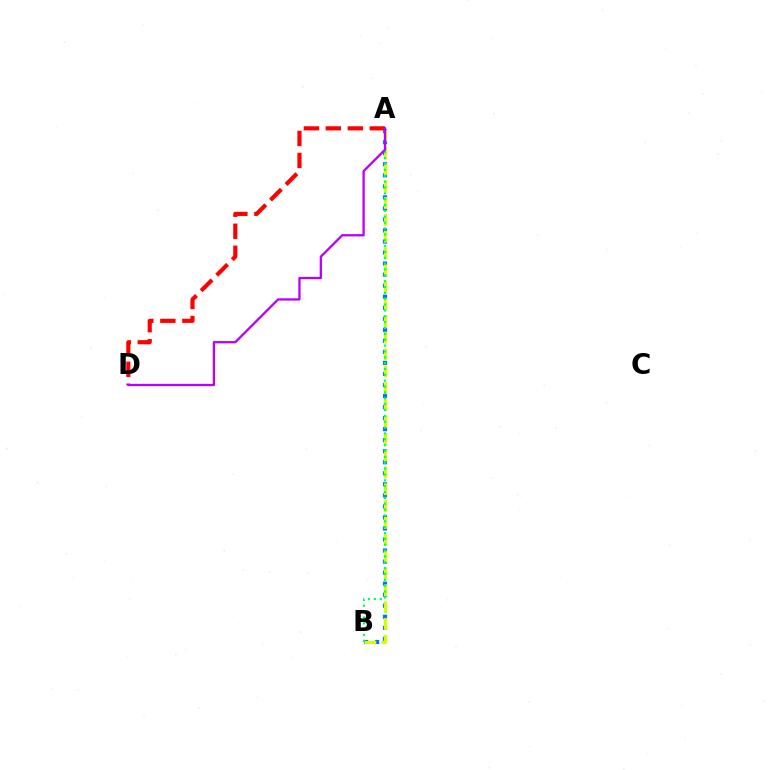{('A', 'B'): [{'color': '#0074ff', 'line_style': 'dotted', 'thickness': 3.0}, {'color': '#d1ff00', 'line_style': 'dashed', 'thickness': 2.29}, {'color': '#00ff5c', 'line_style': 'dotted', 'thickness': 1.59}], ('A', 'D'): [{'color': '#ff0000', 'line_style': 'dashed', 'thickness': 2.99}, {'color': '#b900ff', 'line_style': 'solid', 'thickness': 1.65}]}